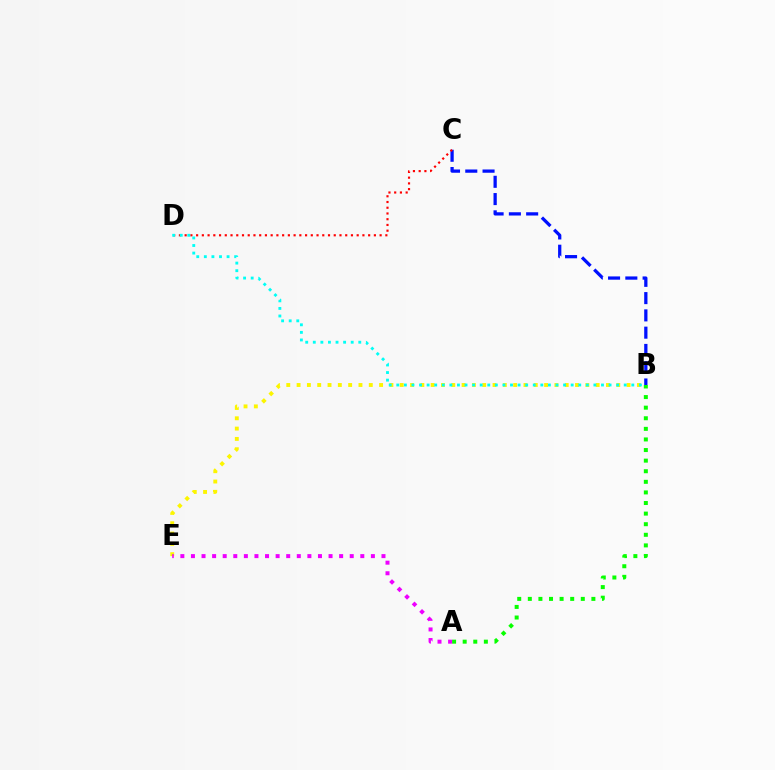{('B', 'E'): [{'color': '#fcf500', 'line_style': 'dotted', 'thickness': 2.8}], ('B', 'C'): [{'color': '#0010ff', 'line_style': 'dashed', 'thickness': 2.35}], ('A', 'B'): [{'color': '#08ff00', 'line_style': 'dotted', 'thickness': 2.88}], ('A', 'E'): [{'color': '#ee00ff', 'line_style': 'dotted', 'thickness': 2.88}], ('C', 'D'): [{'color': '#ff0000', 'line_style': 'dotted', 'thickness': 1.56}], ('B', 'D'): [{'color': '#00fff6', 'line_style': 'dotted', 'thickness': 2.06}]}